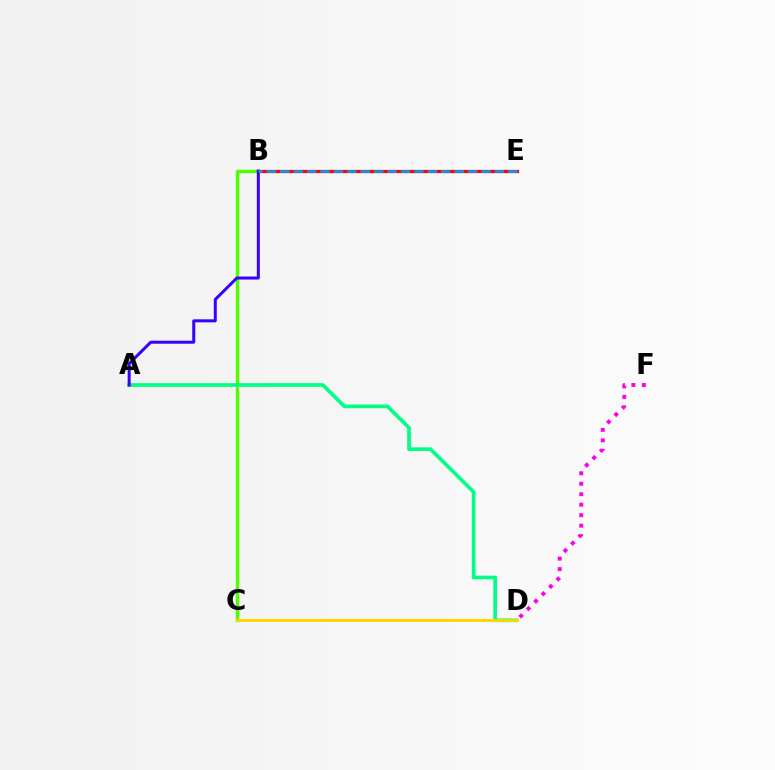{('B', 'C'): [{'color': '#4fff00', 'line_style': 'solid', 'thickness': 2.46}], ('A', 'D'): [{'color': '#00ff86', 'line_style': 'solid', 'thickness': 2.66}], ('B', 'E'): [{'color': '#ff0000', 'line_style': 'solid', 'thickness': 2.35}, {'color': '#009eff', 'line_style': 'dashed', 'thickness': 1.82}], ('D', 'F'): [{'color': '#ff00ed', 'line_style': 'dotted', 'thickness': 2.85}], ('A', 'B'): [{'color': '#3700ff', 'line_style': 'solid', 'thickness': 2.17}], ('C', 'D'): [{'color': '#ffd500', 'line_style': 'solid', 'thickness': 2.08}]}